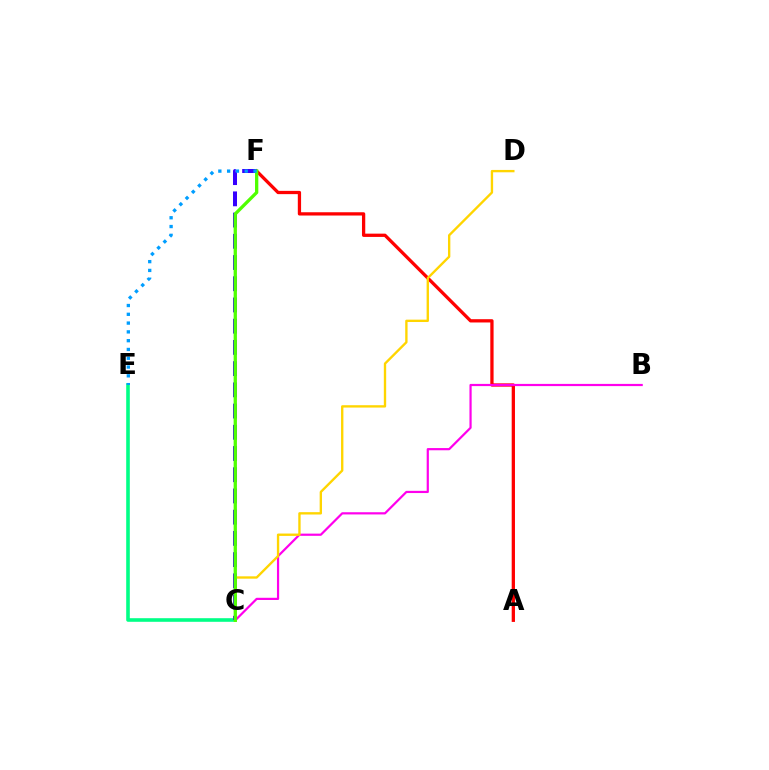{('A', 'F'): [{'color': '#ff0000', 'line_style': 'solid', 'thickness': 2.36}], ('B', 'C'): [{'color': '#ff00ed', 'line_style': 'solid', 'thickness': 1.59}], ('C', 'E'): [{'color': '#00ff86', 'line_style': 'solid', 'thickness': 2.59}], ('C', 'F'): [{'color': '#3700ff', 'line_style': 'dashed', 'thickness': 2.88}, {'color': '#4fff00', 'line_style': 'solid', 'thickness': 2.38}], ('C', 'D'): [{'color': '#ffd500', 'line_style': 'solid', 'thickness': 1.7}], ('E', 'F'): [{'color': '#009eff', 'line_style': 'dotted', 'thickness': 2.39}]}